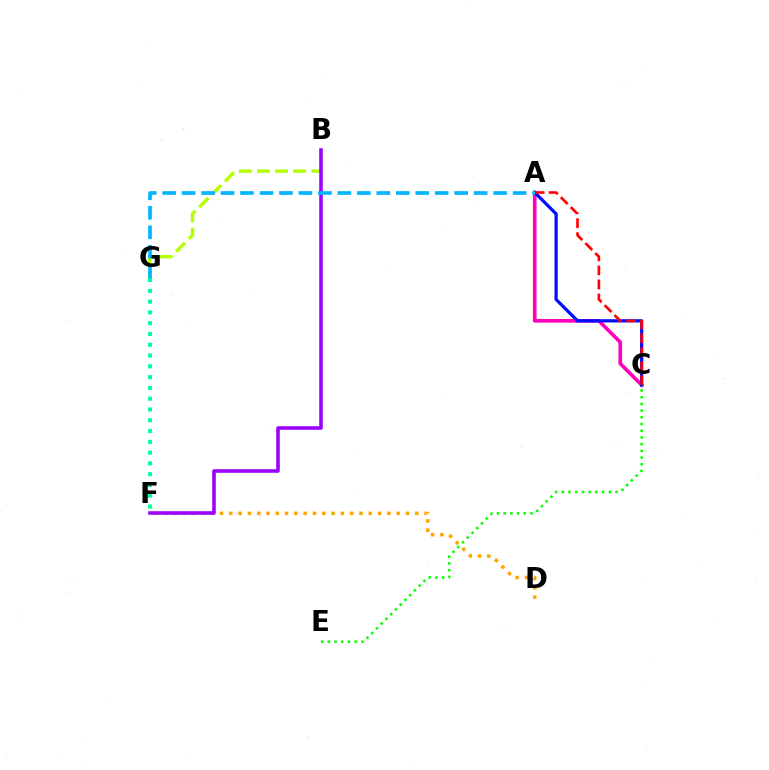{('D', 'F'): [{'color': '#ffa500', 'line_style': 'dotted', 'thickness': 2.53}], ('A', 'C'): [{'color': '#ff00bd', 'line_style': 'solid', 'thickness': 2.62}, {'color': '#0010ff', 'line_style': 'solid', 'thickness': 2.34}, {'color': '#ff0000', 'line_style': 'dashed', 'thickness': 1.9}], ('B', 'G'): [{'color': '#b3ff00', 'line_style': 'dashed', 'thickness': 2.46}], ('F', 'G'): [{'color': '#00ff9d', 'line_style': 'dotted', 'thickness': 2.93}], ('B', 'F'): [{'color': '#9b00ff', 'line_style': 'solid', 'thickness': 2.57}], ('A', 'G'): [{'color': '#00b5ff', 'line_style': 'dashed', 'thickness': 2.64}], ('C', 'E'): [{'color': '#08ff00', 'line_style': 'dotted', 'thickness': 1.82}]}